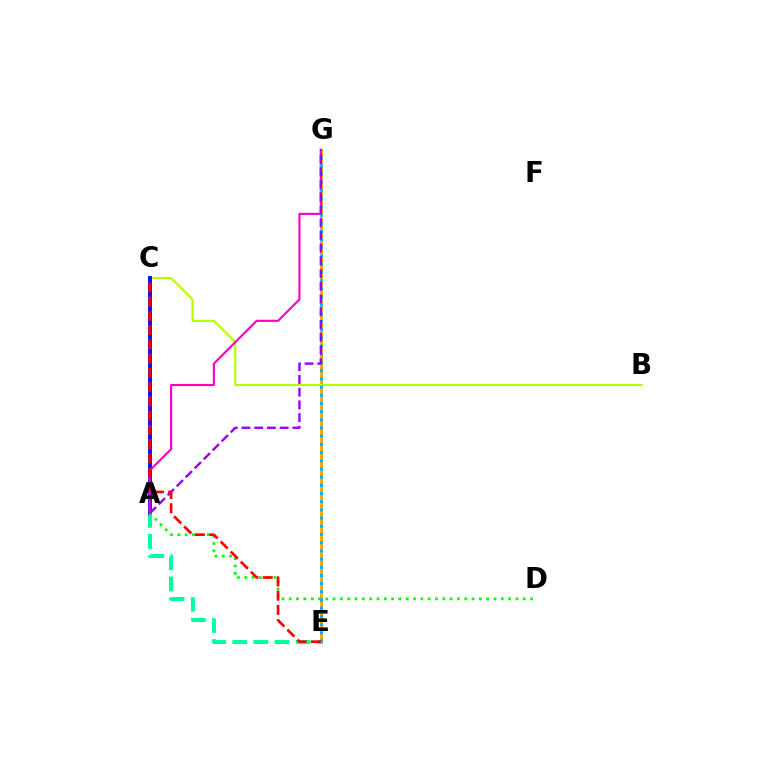{('A', 'E'): [{'color': '#00ff9d', 'line_style': 'dashed', 'thickness': 2.87}], ('E', 'G'): [{'color': '#ffa500', 'line_style': 'solid', 'thickness': 2.1}, {'color': '#00b5ff', 'line_style': 'dotted', 'thickness': 2.22}], ('B', 'C'): [{'color': '#b3ff00', 'line_style': 'solid', 'thickness': 1.54}], ('A', 'C'): [{'color': '#0010ff', 'line_style': 'solid', 'thickness': 2.8}], ('A', 'G'): [{'color': '#ff00bd', 'line_style': 'solid', 'thickness': 1.53}, {'color': '#9b00ff', 'line_style': 'dashed', 'thickness': 1.73}], ('A', 'D'): [{'color': '#08ff00', 'line_style': 'dotted', 'thickness': 1.99}], ('C', 'E'): [{'color': '#ff0000', 'line_style': 'dashed', 'thickness': 1.94}]}